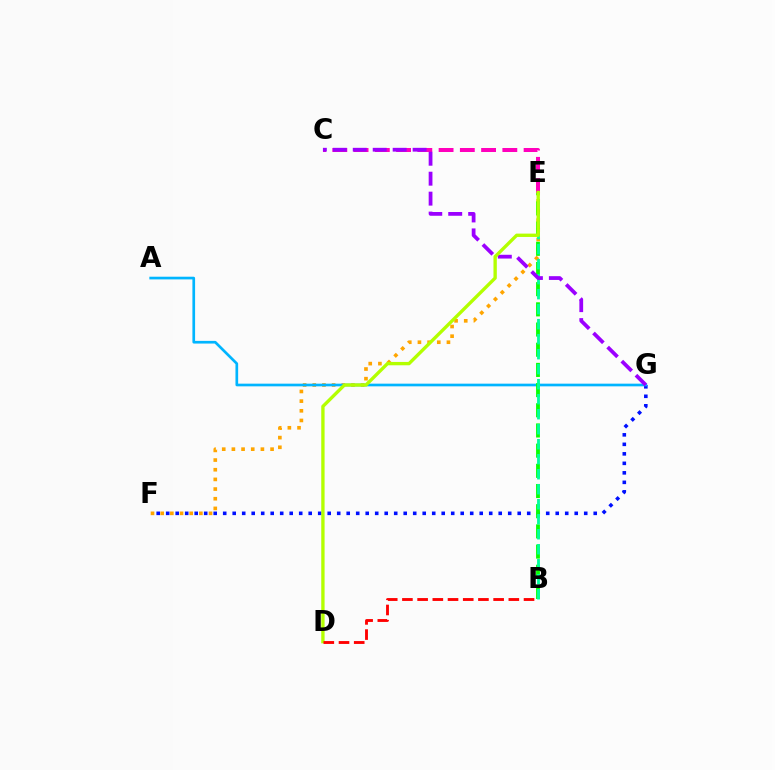{('C', 'E'): [{'color': '#ff00bd', 'line_style': 'dashed', 'thickness': 2.89}], ('E', 'F'): [{'color': '#ffa500', 'line_style': 'dotted', 'thickness': 2.63}], ('F', 'G'): [{'color': '#0010ff', 'line_style': 'dotted', 'thickness': 2.58}], ('A', 'G'): [{'color': '#00b5ff', 'line_style': 'solid', 'thickness': 1.93}], ('B', 'E'): [{'color': '#08ff00', 'line_style': 'dashed', 'thickness': 2.74}, {'color': '#00ff9d', 'line_style': 'dashed', 'thickness': 2.04}], ('C', 'G'): [{'color': '#9b00ff', 'line_style': 'dashed', 'thickness': 2.71}], ('D', 'E'): [{'color': '#b3ff00', 'line_style': 'solid', 'thickness': 2.41}], ('B', 'D'): [{'color': '#ff0000', 'line_style': 'dashed', 'thickness': 2.07}]}